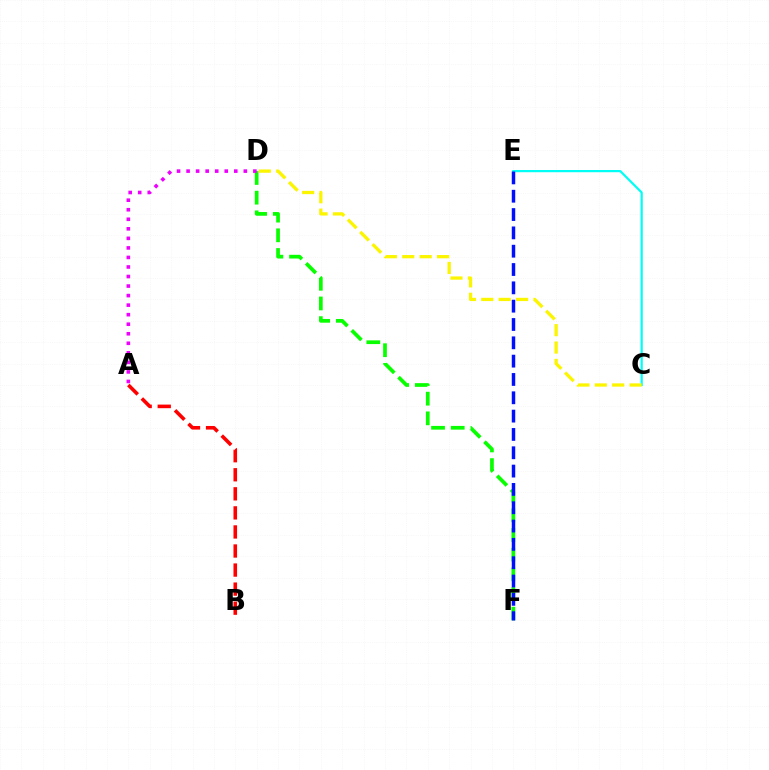{('A', 'B'): [{'color': '#ff0000', 'line_style': 'dashed', 'thickness': 2.59}], ('D', 'F'): [{'color': '#08ff00', 'line_style': 'dashed', 'thickness': 2.67}], ('C', 'E'): [{'color': '#00fff6', 'line_style': 'solid', 'thickness': 1.59}], ('E', 'F'): [{'color': '#0010ff', 'line_style': 'dashed', 'thickness': 2.49}], ('A', 'D'): [{'color': '#ee00ff', 'line_style': 'dotted', 'thickness': 2.59}], ('C', 'D'): [{'color': '#fcf500', 'line_style': 'dashed', 'thickness': 2.36}]}